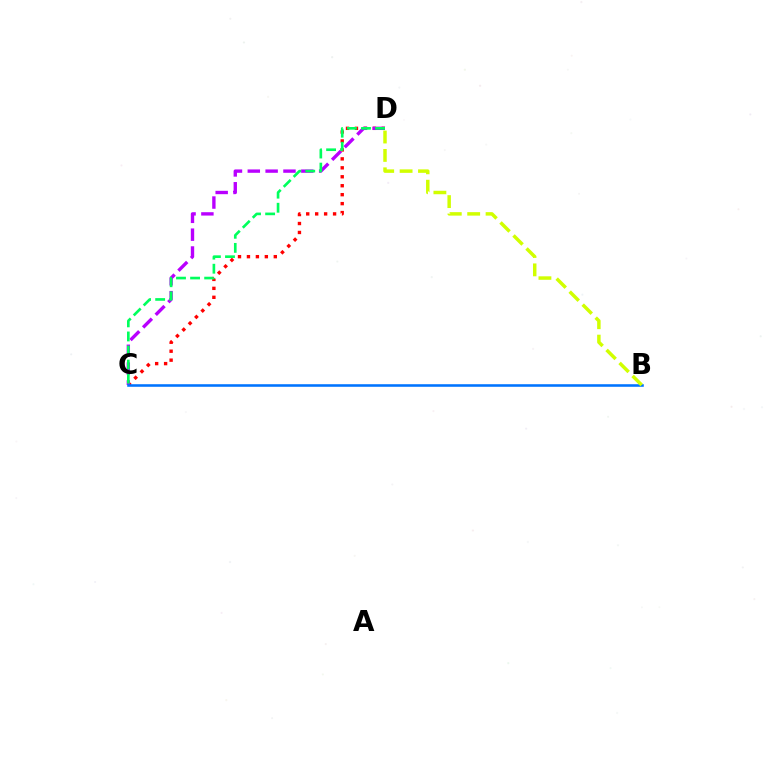{('C', 'D'): [{'color': '#ff0000', 'line_style': 'dotted', 'thickness': 2.43}, {'color': '#b900ff', 'line_style': 'dashed', 'thickness': 2.42}, {'color': '#00ff5c', 'line_style': 'dashed', 'thickness': 1.91}], ('B', 'C'): [{'color': '#0074ff', 'line_style': 'solid', 'thickness': 1.85}], ('B', 'D'): [{'color': '#d1ff00', 'line_style': 'dashed', 'thickness': 2.5}]}